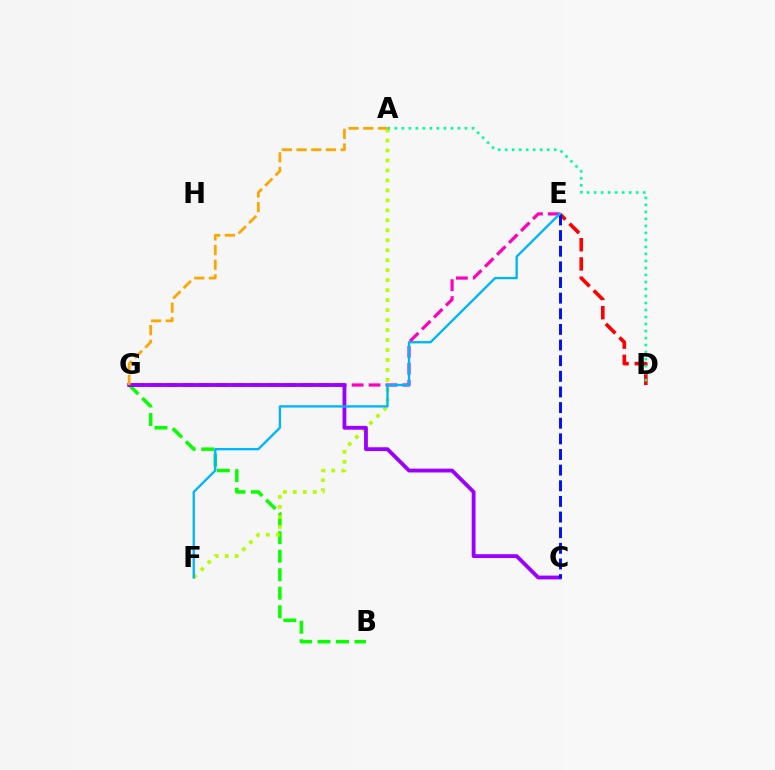{('D', 'E'): [{'color': '#ff0000', 'line_style': 'dashed', 'thickness': 2.61}], ('B', 'G'): [{'color': '#08ff00', 'line_style': 'dashed', 'thickness': 2.52}], ('A', 'F'): [{'color': '#b3ff00', 'line_style': 'dotted', 'thickness': 2.71}], ('E', 'G'): [{'color': '#ff00bd', 'line_style': 'dashed', 'thickness': 2.3}], ('A', 'D'): [{'color': '#00ff9d', 'line_style': 'dotted', 'thickness': 1.9}], ('C', 'G'): [{'color': '#9b00ff', 'line_style': 'solid', 'thickness': 2.75}], ('C', 'E'): [{'color': '#0010ff', 'line_style': 'dashed', 'thickness': 2.12}], ('E', 'F'): [{'color': '#00b5ff', 'line_style': 'solid', 'thickness': 1.69}], ('A', 'G'): [{'color': '#ffa500', 'line_style': 'dashed', 'thickness': 1.99}]}